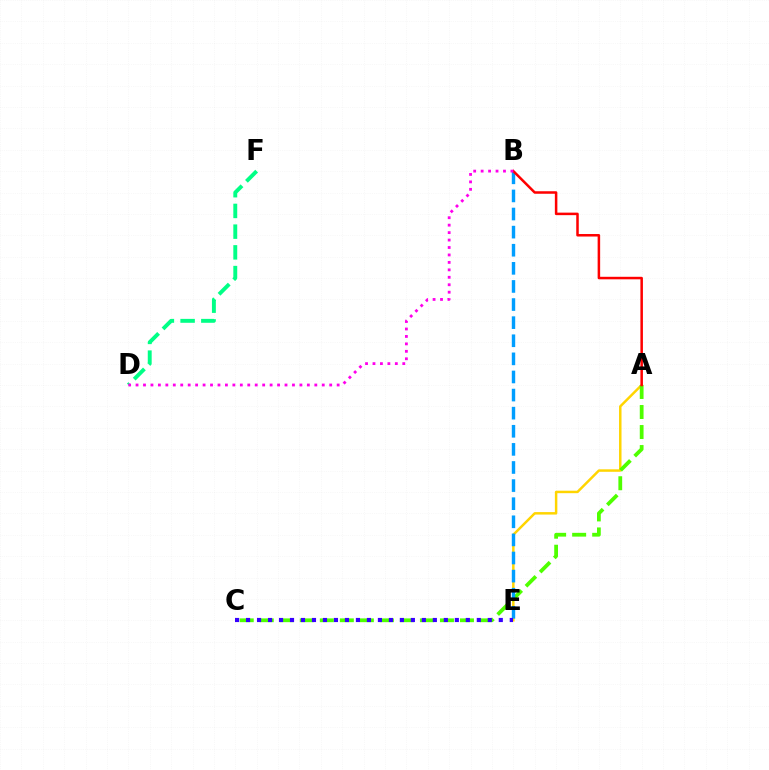{('D', 'F'): [{'color': '#00ff86', 'line_style': 'dashed', 'thickness': 2.81}], ('A', 'E'): [{'color': '#ffd500', 'line_style': 'solid', 'thickness': 1.78}], ('A', 'C'): [{'color': '#4fff00', 'line_style': 'dashed', 'thickness': 2.72}], ('B', 'E'): [{'color': '#009eff', 'line_style': 'dashed', 'thickness': 2.46}], ('A', 'B'): [{'color': '#ff0000', 'line_style': 'solid', 'thickness': 1.81}], ('C', 'E'): [{'color': '#3700ff', 'line_style': 'dotted', 'thickness': 2.99}], ('B', 'D'): [{'color': '#ff00ed', 'line_style': 'dotted', 'thickness': 2.02}]}